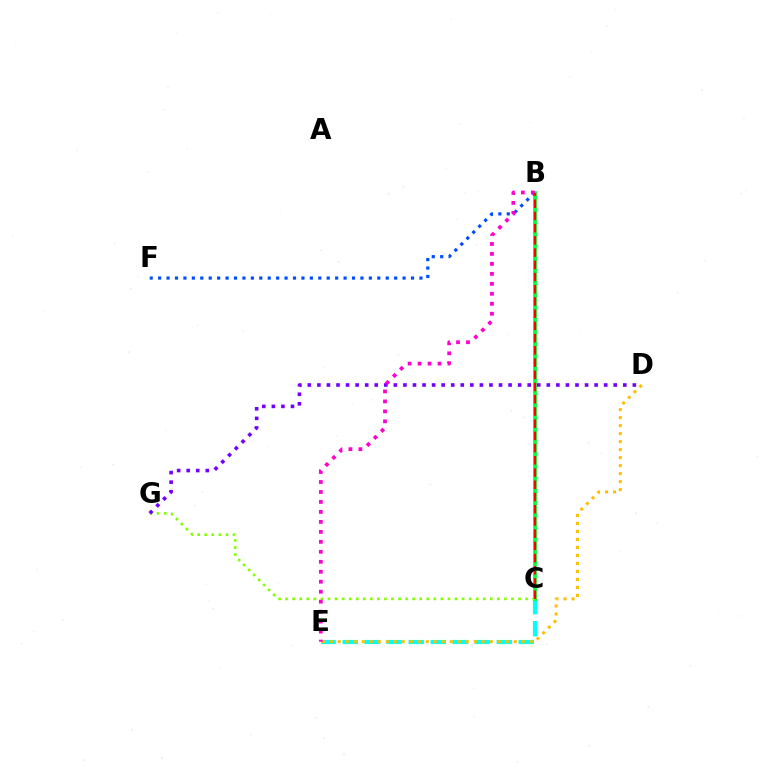{('C', 'E'): [{'color': '#00fff6', 'line_style': 'dashed', 'thickness': 2.99}], ('B', 'C'): [{'color': '#00ff39', 'line_style': 'solid', 'thickness': 2.72}, {'color': '#ff0000', 'line_style': 'dashed', 'thickness': 1.66}], ('B', 'F'): [{'color': '#004bff', 'line_style': 'dotted', 'thickness': 2.29}], ('C', 'G'): [{'color': '#84ff00', 'line_style': 'dotted', 'thickness': 1.92}], ('D', 'G'): [{'color': '#7200ff', 'line_style': 'dotted', 'thickness': 2.6}], ('D', 'E'): [{'color': '#ffbd00', 'line_style': 'dotted', 'thickness': 2.17}], ('B', 'E'): [{'color': '#ff00cf', 'line_style': 'dotted', 'thickness': 2.71}]}